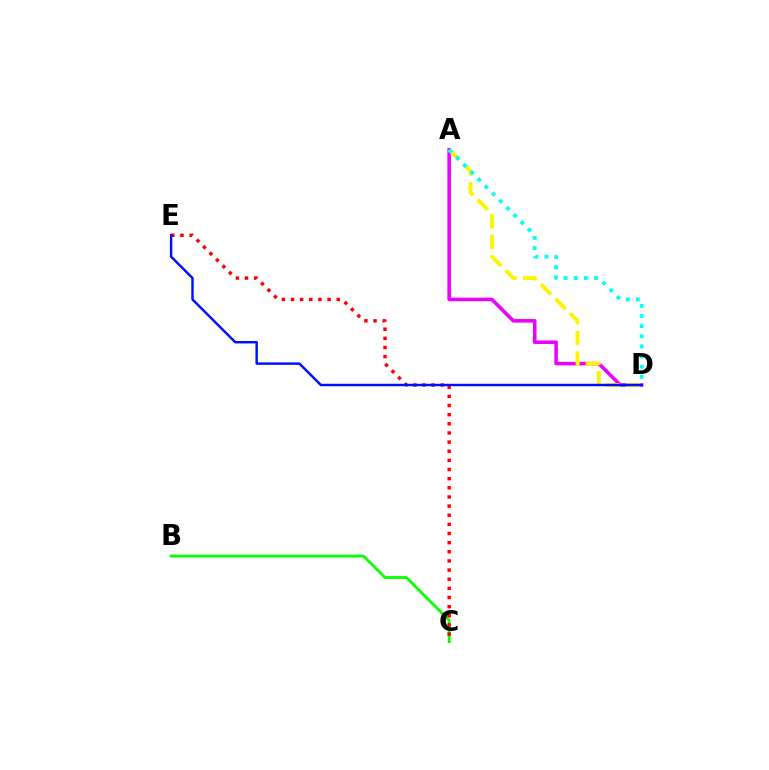{('A', 'D'): [{'color': '#ee00ff', 'line_style': 'solid', 'thickness': 2.56}, {'color': '#fcf500', 'line_style': 'dashed', 'thickness': 2.79}, {'color': '#00fff6', 'line_style': 'dotted', 'thickness': 2.76}], ('B', 'C'): [{'color': '#08ff00', 'line_style': 'solid', 'thickness': 2.01}], ('C', 'E'): [{'color': '#ff0000', 'line_style': 'dotted', 'thickness': 2.48}], ('D', 'E'): [{'color': '#0010ff', 'line_style': 'solid', 'thickness': 1.77}]}